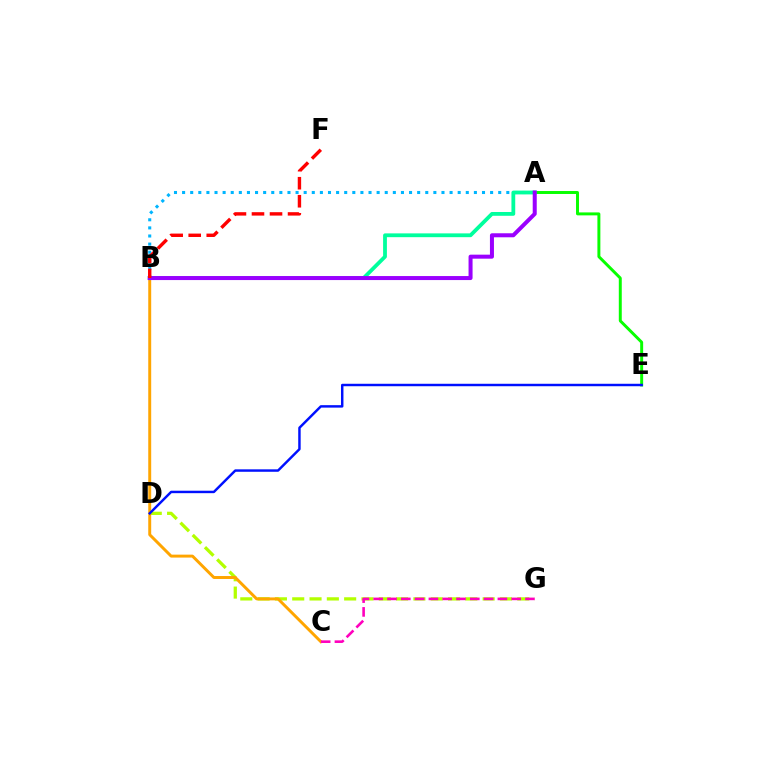{('D', 'G'): [{'color': '#b3ff00', 'line_style': 'dashed', 'thickness': 2.35}], ('B', 'C'): [{'color': '#ffa500', 'line_style': 'solid', 'thickness': 2.12}], ('A', 'E'): [{'color': '#08ff00', 'line_style': 'solid', 'thickness': 2.13}], ('A', 'B'): [{'color': '#00b5ff', 'line_style': 'dotted', 'thickness': 2.2}, {'color': '#00ff9d', 'line_style': 'solid', 'thickness': 2.73}, {'color': '#9b00ff', 'line_style': 'solid', 'thickness': 2.89}], ('B', 'F'): [{'color': '#ff0000', 'line_style': 'dashed', 'thickness': 2.45}], ('D', 'E'): [{'color': '#0010ff', 'line_style': 'solid', 'thickness': 1.77}], ('C', 'G'): [{'color': '#ff00bd', 'line_style': 'dashed', 'thickness': 1.87}]}